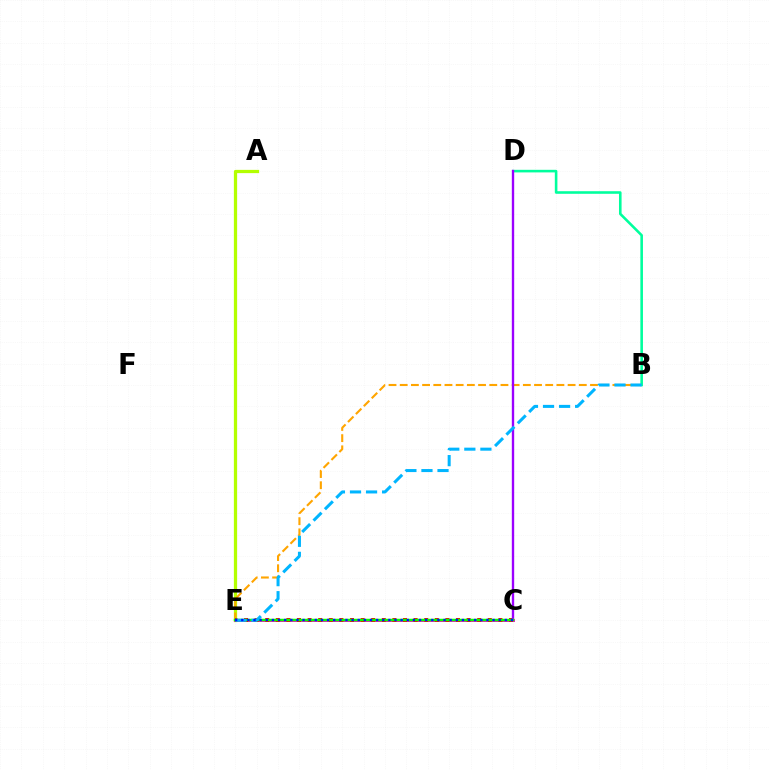{('A', 'E'): [{'color': '#b3ff00', 'line_style': 'solid', 'thickness': 2.34}], ('C', 'E'): [{'color': '#ff00bd', 'line_style': 'solid', 'thickness': 2.08}, {'color': '#ff0000', 'line_style': 'dotted', 'thickness': 2.88}, {'color': '#08ff00', 'line_style': 'solid', 'thickness': 1.78}, {'color': '#0010ff', 'line_style': 'dotted', 'thickness': 1.67}], ('B', 'E'): [{'color': '#ffa500', 'line_style': 'dashed', 'thickness': 1.52}, {'color': '#00b5ff', 'line_style': 'dashed', 'thickness': 2.18}], ('B', 'D'): [{'color': '#00ff9d', 'line_style': 'solid', 'thickness': 1.86}], ('C', 'D'): [{'color': '#9b00ff', 'line_style': 'solid', 'thickness': 1.7}]}